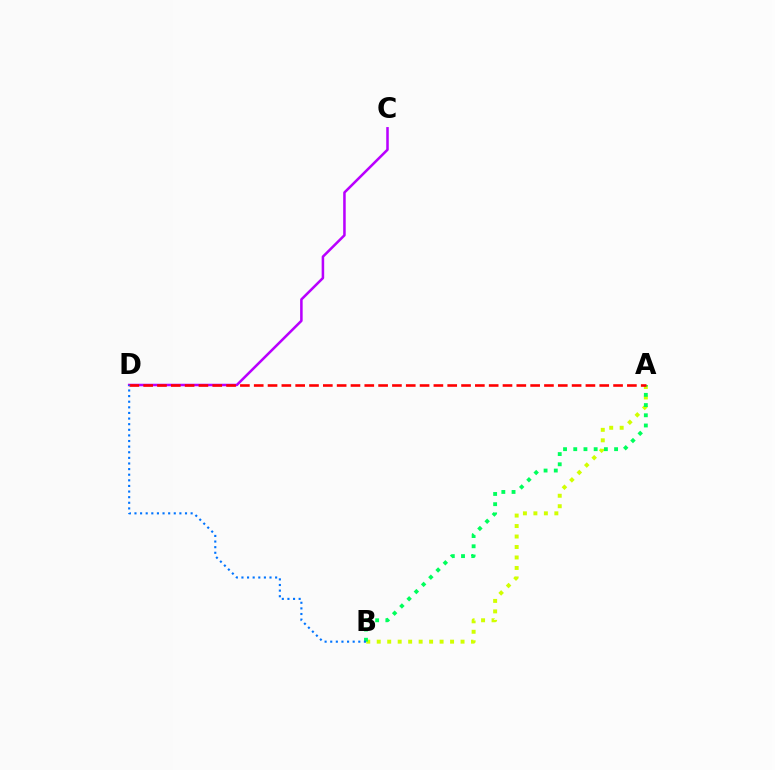{('A', 'B'): [{'color': '#d1ff00', 'line_style': 'dotted', 'thickness': 2.85}, {'color': '#00ff5c', 'line_style': 'dotted', 'thickness': 2.77}], ('C', 'D'): [{'color': '#b900ff', 'line_style': 'solid', 'thickness': 1.82}], ('A', 'D'): [{'color': '#ff0000', 'line_style': 'dashed', 'thickness': 1.88}], ('B', 'D'): [{'color': '#0074ff', 'line_style': 'dotted', 'thickness': 1.53}]}